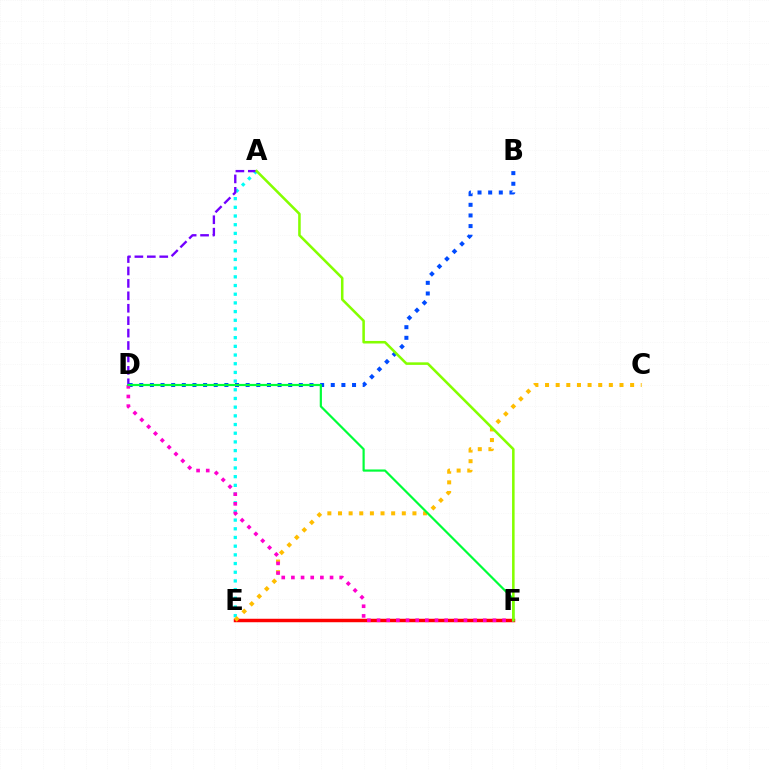{('A', 'E'): [{'color': '#00fff6', 'line_style': 'dotted', 'thickness': 2.36}], ('E', 'F'): [{'color': '#ff0000', 'line_style': 'solid', 'thickness': 2.5}], ('A', 'D'): [{'color': '#7200ff', 'line_style': 'dashed', 'thickness': 1.69}], ('B', 'D'): [{'color': '#004bff', 'line_style': 'dotted', 'thickness': 2.89}], ('C', 'E'): [{'color': '#ffbd00', 'line_style': 'dotted', 'thickness': 2.89}], ('D', 'F'): [{'color': '#ff00cf', 'line_style': 'dotted', 'thickness': 2.62}, {'color': '#00ff39', 'line_style': 'solid', 'thickness': 1.58}], ('A', 'F'): [{'color': '#84ff00', 'line_style': 'solid', 'thickness': 1.84}]}